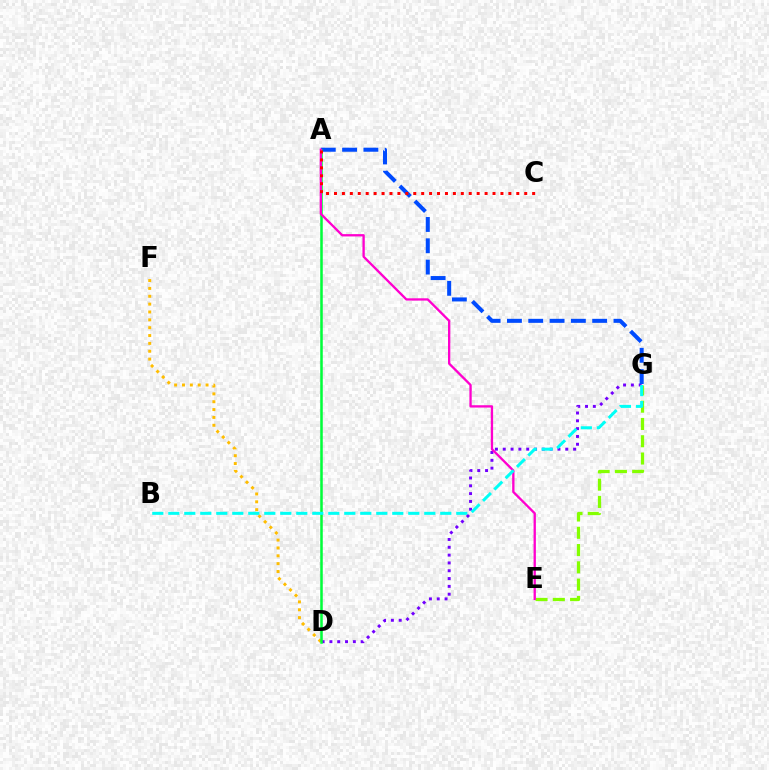{('D', 'G'): [{'color': '#7200ff', 'line_style': 'dotted', 'thickness': 2.12}], ('E', 'G'): [{'color': '#84ff00', 'line_style': 'dashed', 'thickness': 2.35}], ('D', 'F'): [{'color': '#ffbd00', 'line_style': 'dotted', 'thickness': 2.13}], ('A', 'G'): [{'color': '#004bff', 'line_style': 'dashed', 'thickness': 2.9}], ('A', 'D'): [{'color': '#00ff39', 'line_style': 'solid', 'thickness': 1.82}], ('A', 'E'): [{'color': '#ff00cf', 'line_style': 'solid', 'thickness': 1.67}], ('A', 'C'): [{'color': '#ff0000', 'line_style': 'dotted', 'thickness': 2.15}], ('B', 'G'): [{'color': '#00fff6', 'line_style': 'dashed', 'thickness': 2.17}]}